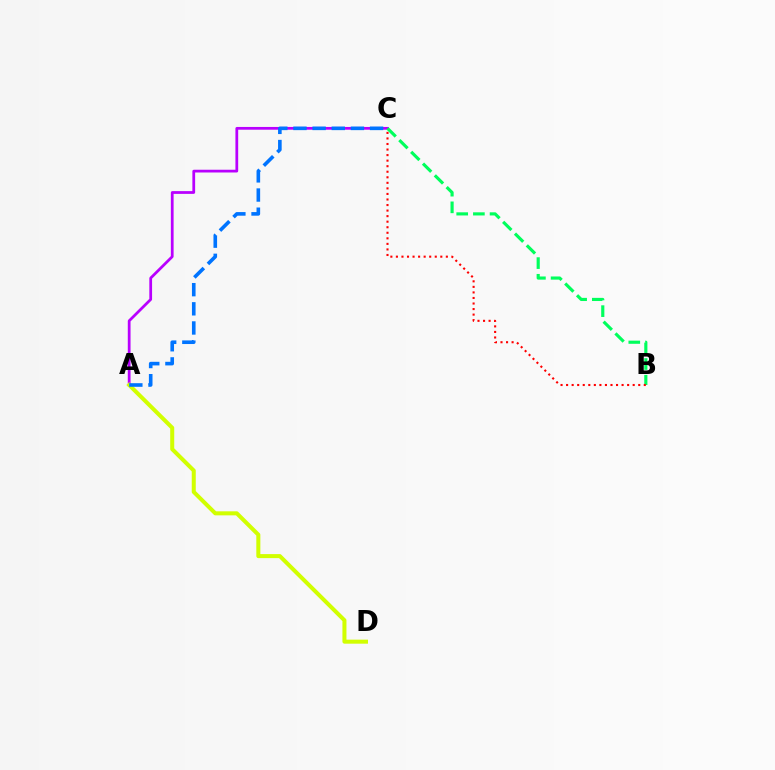{('A', 'C'): [{'color': '#b900ff', 'line_style': 'solid', 'thickness': 1.99}, {'color': '#0074ff', 'line_style': 'dashed', 'thickness': 2.6}], ('B', 'C'): [{'color': '#00ff5c', 'line_style': 'dashed', 'thickness': 2.27}, {'color': '#ff0000', 'line_style': 'dotted', 'thickness': 1.51}], ('A', 'D'): [{'color': '#d1ff00', 'line_style': 'solid', 'thickness': 2.9}]}